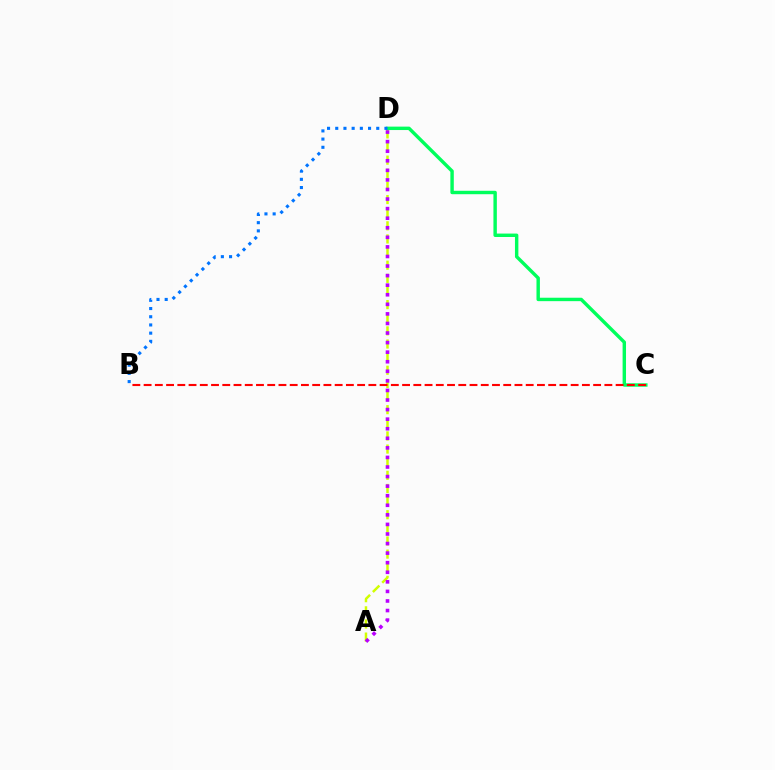{('A', 'D'): [{'color': '#d1ff00', 'line_style': 'dashed', 'thickness': 1.78}, {'color': '#b900ff', 'line_style': 'dotted', 'thickness': 2.6}], ('C', 'D'): [{'color': '#00ff5c', 'line_style': 'solid', 'thickness': 2.46}], ('B', 'C'): [{'color': '#ff0000', 'line_style': 'dashed', 'thickness': 1.53}], ('B', 'D'): [{'color': '#0074ff', 'line_style': 'dotted', 'thickness': 2.23}]}